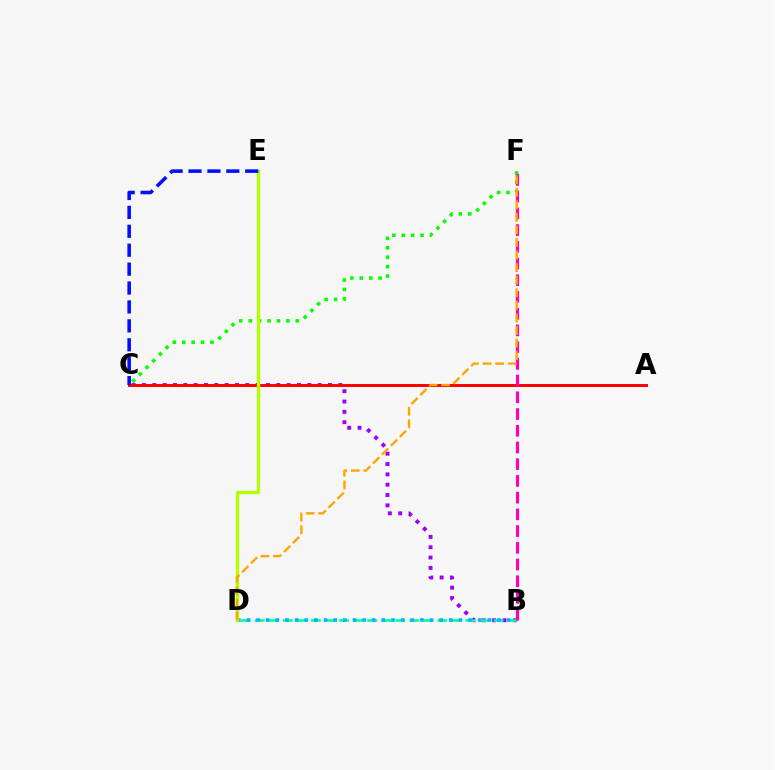{('B', 'C'): [{'color': '#9b00ff', 'line_style': 'dotted', 'thickness': 2.81}], ('B', 'D'): [{'color': '#00ff9d', 'line_style': 'dashed', 'thickness': 1.91}, {'color': '#00b5ff', 'line_style': 'dotted', 'thickness': 2.62}], ('A', 'C'): [{'color': '#ff0000', 'line_style': 'solid', 'thickness': 2.12}], ('C', 'F'): [{'color': '#08ff00', 'line_style': 'dotted', 'thickness': 2.56}], ('D', 'E'): [{'color': '#b3ff00', 'line_style': 'solid', 'thickness': 2.38}], ('C', 'E'): [{'color': '#0010ff', 'line_style': 'dashed', 'thickness': 2.57}], ('B', 'F'): [{'color': '#ff00bd', 'line_style': 'dashed', 'thickness': 2.27}], ('D', 'F'): [{'color': '#ffa500', 'line_style': 'dashed', 'thickness': 1.71}]}